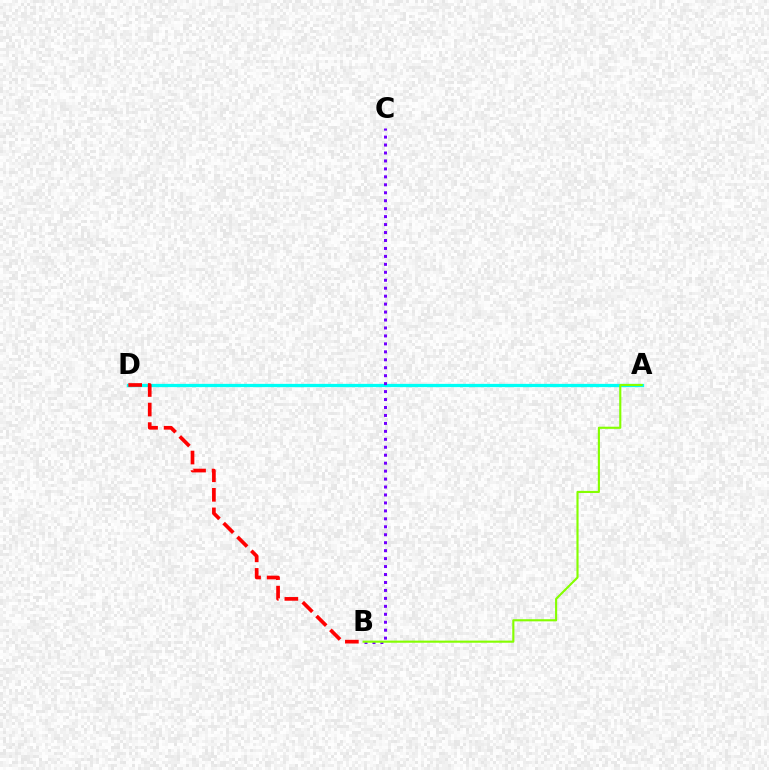{('A', 'D'): [{'color': '#00fff6', 'line_style': 'solid', 'thickness': 2.35}], ('B', 'C'): [{'color': '#7200ff', 'line_style': 'dotted', 'thickness': 2.16}], ('B', 'D'): [{'color': '#ff0000', 'line_style': 'dashed', 'thickness': 2.66}], ('A', 'B'): [{'color': '#84ff00', 'line_style': 'solid', 'thickness': 1.53}]}